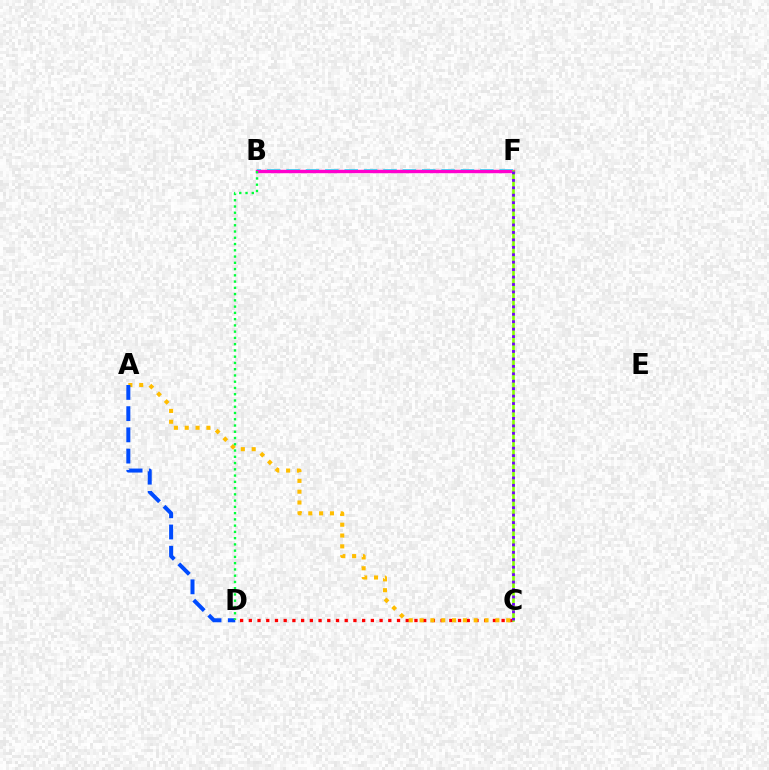{('B', 'F'): [{'color': '#00fff6', 'line_style': 'dashed', 'thickness': 2.63}, {'color': '#ff00cf', 'line_style': 'solid', 'thickness': 2.45}], ('C', 'D'): [{'color': '#ff0000', 'line_style': 'dotted', 'thickness': 2.37}], ('A', 'C'): [{'color': '#ffbd00', 'line_style': 'dotted', 'thickness': 2.94}], ('C', 'F'): [{'color': '#84ff00', 'line_style': 'solid', 'thickness': 1.9}, {'color': '#7200ff', 'line_style': 'dotted', 'thickness': 2.02}], ('A', 'D'): [{'color': '#004bff', 'line_style': 'dashed', 'thickness': 2.88}], ('B', 'D'): [{'color': '#00ff39', 'line_style': 'dotted', 'thickness': 1.7}]}